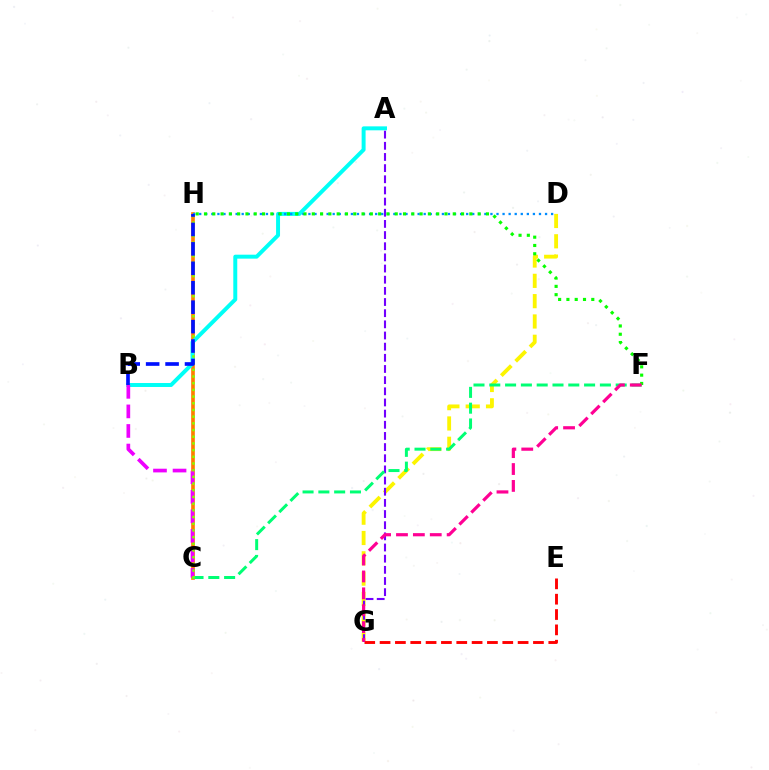{('D', 'G'): [{'color': '#fcf500', 'line_style': 'dashed', 'thickness': 2.76}], ('C', 'H'): [{'color': '#ff7c00', 'line_style': 'solid', 'thickness': 2.63}, {'color': '#84ff00', 'line_style': 'dotted', 'thickness': 1.82}], ('A', 'B'): [{'color': '#00fff6', 'line_style': 'solid', 'thickness': 2.85}], ('B', 'C'): [{'color': '#ee00ff', 'line_style': 'dashed', 'thickness': 2.66}], ('A', 'G'): [{'color': '#7200ff', 'line_style': 'dashed', 'thickness': 1.52}], ('C', 'F'): [{'color': '#00ff74', 'line_style': 'dashed', 'thickness': 2.15}], ('D', 'H'): [{'color': '#008cff', 'line_style': 'dotted', 'thickness': 1.65}], ('E', 'G'): [{'color': '#ff0000', 'line_style': 'dashed', 'thickness': 2.08}], ('F', 'H'): [{'color': '#08ff00', 'line_style': 'dotted', 'thickness': 2.25}], ('F', 'G'): [{'color': '#ff0094', 'line_style': 'dashed', 'thickness': 2.29}], ('B', 'H'): [{'color': '#0010ff', 'line_style': 'dashed', 'thickness': 2.64}]}